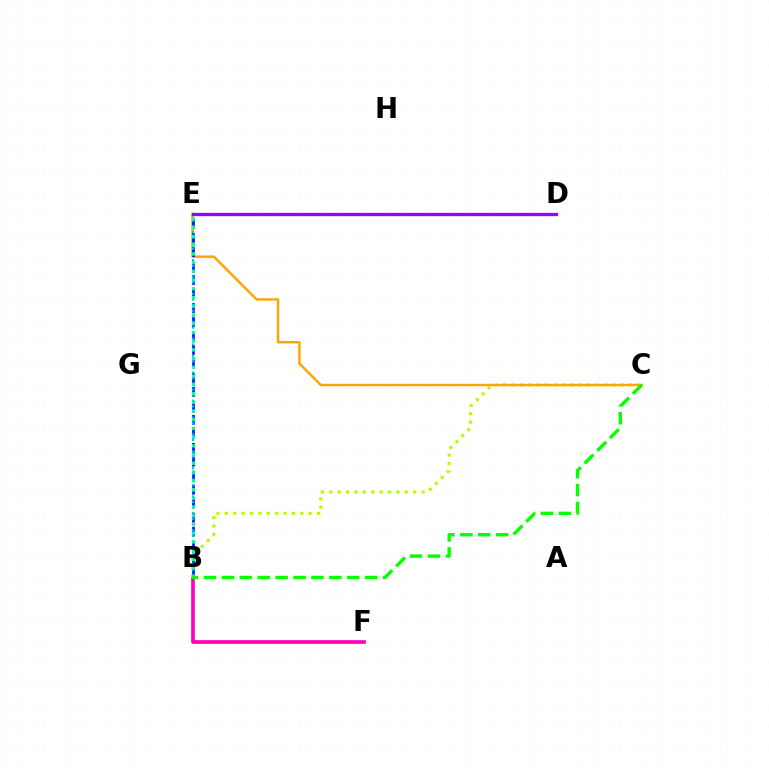{('B', 'F'): [{'color': '#ff00bd', 'line_style': 'solid', 'thickness': 2.65}], ('B', 'C'): [{'color': '#b3ff00', 'line_style': 'dotted', 'thickness': 2.28}, {'color': '#08ff00', 'line_style': 'dashed', 'thickness': 2.43}], ('C', 'E'): [{'color': '#ffa500', 'line_style': 'solid', 'thickness': 1.76}], ('D', 'E'): [{'color': '#ff0000', 'line_style': 'solid', 'thickness': 2.0}, {'color': '#9b00ff', 'line_style': 'solid', 'thickness': 2.4}], ('B', 'E'): [{'color': '#0010ff', 'line_style': 'dashed', 'thickness': 1.9}, {'color': '#00b5ff', 'line_style': 'dotted', 'thickness': 1.53}, {'color': '#00ff9d', 'line_style': 'dotted', 'thickness': 2.37}]}